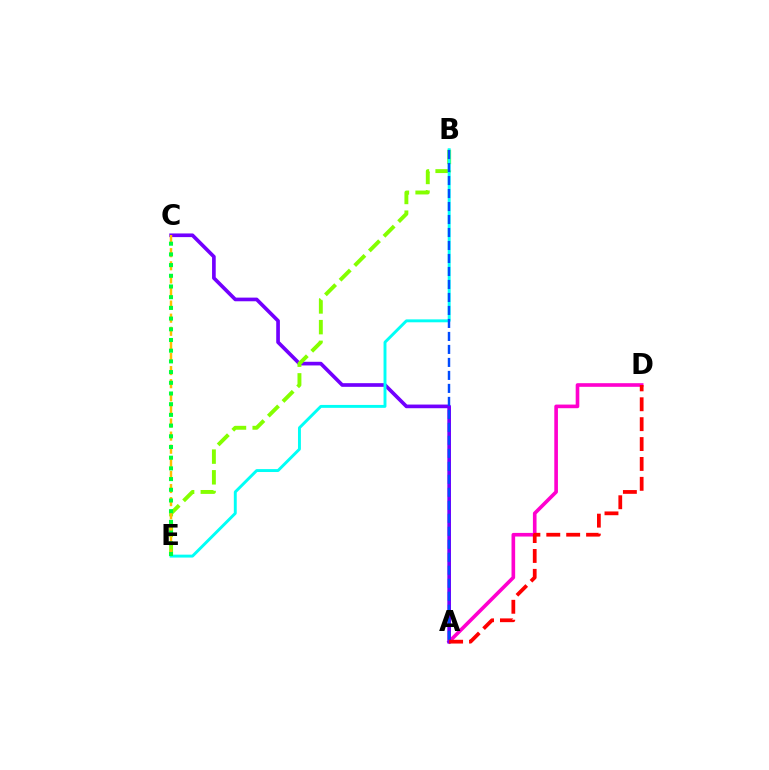{('A', 'D'): [{'color': '#ff00cf', 'line_style': 'solid', 'thickness': 2.62}, {'color': '#ff0000', 'line_style': 'dashed', 'thickness': 2.7}], ('A', 'C'): [{'color': '#7200ff', 'line_style': 'solid', 'thickness': 2.64}], ('B', 'E'): [{'color': '#84ff00', 'line_style': 'dashed', 'thickness': 2.81}, {'color': '#00fff6', 'line_style': 'solid', 'thickness': 2.1}], ('C', 'E'): [{'color': '#ffbd00', 'line_style': 'dashed', 'thickness': 1.78}, {'color': '#00ff39', 'line_style': 'dotted', 'thickness': 2.91}], ('A', 'B'): [{'color': '#004bff', 'line_style': 'dashed', 'thickness': 1.76}]}